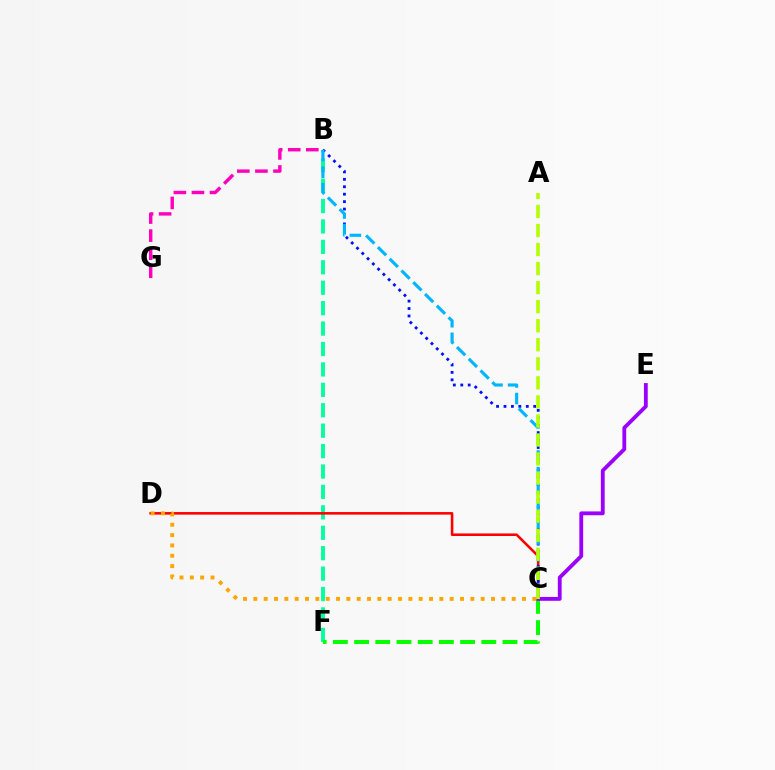{('B', 'F'): [{'color': '#00ff9d', 'line_style': 'dashed', 'thickness': 2.77}], ('C', 'D'): [{'color': '#ff0000', 'line_style': 'solid', 'thickness': 1.85}, {'color': '#ffa500', 'line_style': 'dotted', 'thickness': 2.81}], ('B', 'C'): [{'color': '#0010ff', 'line_style': 'dotted', 'thickness': 2.02}, {'color': '#00b5ff', 'line_style': 'dashed', 'thickness': 2.26}], ('C', 'F'): [{'color': '#08ff00', 'line_style': 'dashed', 'thickness': 2.88}], ('C', 'E'): [{'color': '#9b00ff', 'line_style': 'solid', 'thickness': 2.75}], ('B', 'G'): [{'color': '#ff00bd', 'line_style': 'dashed', 'thickness': 2.45}], ('A', 'C'): [{'color': '#b3ff00', 'line_style': 'dashed', 'thickness': 2.59}]}